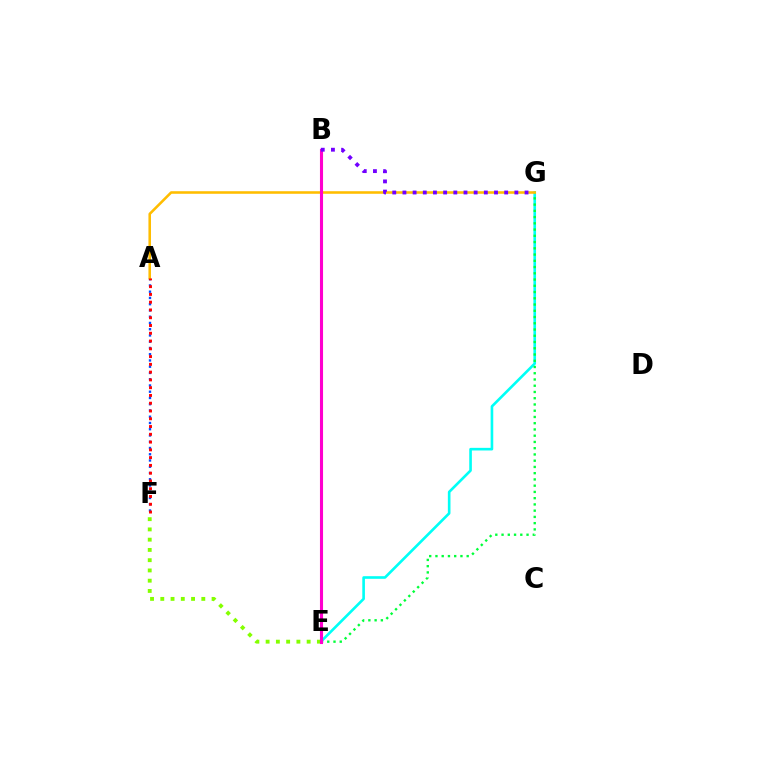{('E', 'G'): [{'color': '#00fff6', 'line_style': 'solid', 'thickness': 1.89}, {'color': '#00ff39', 'line_style': 'dotted', 'thickness': 1.7}], ('A', 'F'): [{'color': '#004bff', 'line_style': 'dotted', 'thickness': 1.7}, {'color': '#ff0000', 'line_style': 'dotted', 'thickness': 2.11}], ('A', 'G'): [{'color': '#ffbd00', 'line_style': 'solid', 'thickness': 1.85}], ('E', 'F'): [{'color': '#84ff00', 'line_style': 'dotted', 'thickness': 2.79}], ('B', 'E'): [{'color': '#ff00cf', 'line_style': 'solid', 'thickness': 2.22}], ('B', 'G'): [{'color': '#7200ff', 'line_style': 'dotted', 'thickness': 2.76}]}